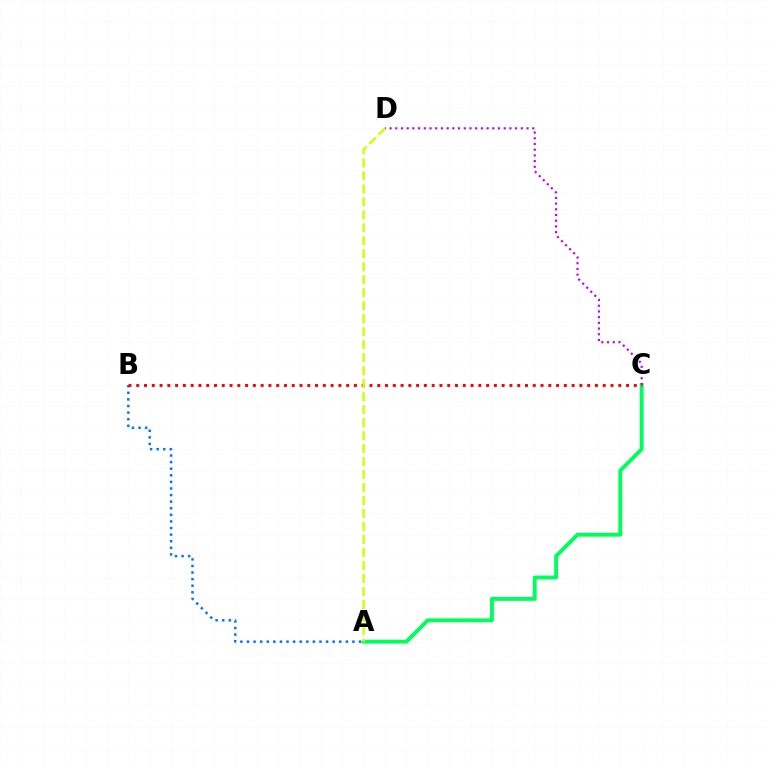{('A', 'B'): [{'color': '#0074ff', 'line_style': 'dotted', 'thickness': 1.79}], ('A', 'C'): [{'color': '#00ff5c', 'line_style': 'solid', 'thickness': 2.8}], ('C', 'D'): [{'color': '#b900ff', 'line_style': 'dotted', 'thickness': 1.55}], ('B', 'C'): [{'color': '#ff0000', 'line_style': 'dotted', 'thickness': 2.11}], ('A', 'D'): [{'color': '#d1ff00', 'line_style': 'dashed', 'thickness': 1.76}]}